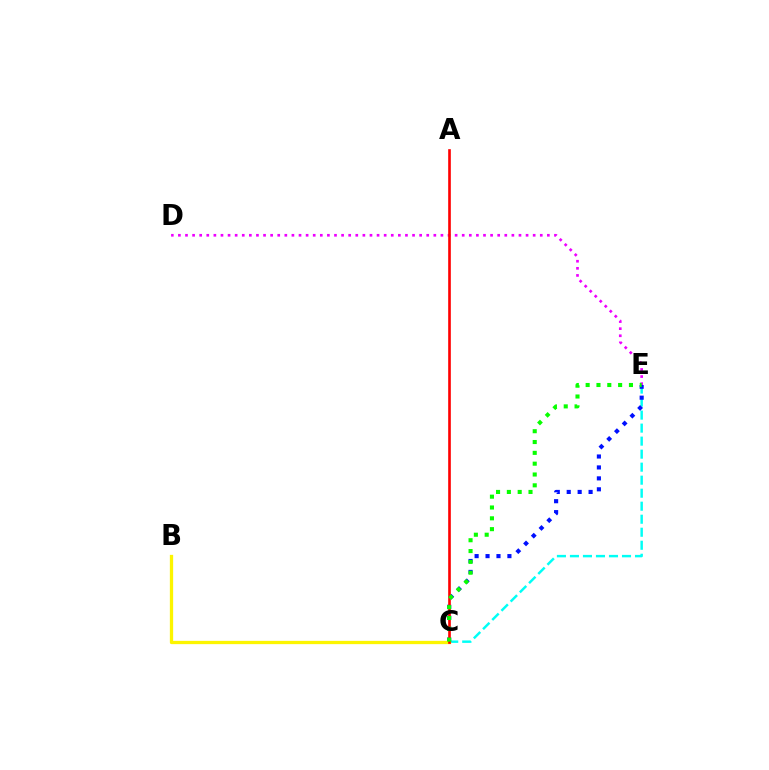{('C', 'E'): [{'color': '#00fff6', 'line_style': 'dashed', 'thickness': 1.77}, {'color': '#0010ff', 'line_style': 'dotted', 'thickness': 2.97}, {'color': '#08ff00', 'line_style': 'dotted', 'thickness': 2.94}], ('D', 'E'): [{'color': '#ee00ff', 'line_style': 'dotted', 'thickness': 1.93}], ('B', 'C'): [{'color': '#fcf500', 'line_style': 'solid', 'thickness': 2.37}], ('A', 'C'): [{'color': '#ff0000', 'line_style': 'solid', 'thickness': 1.9}]}